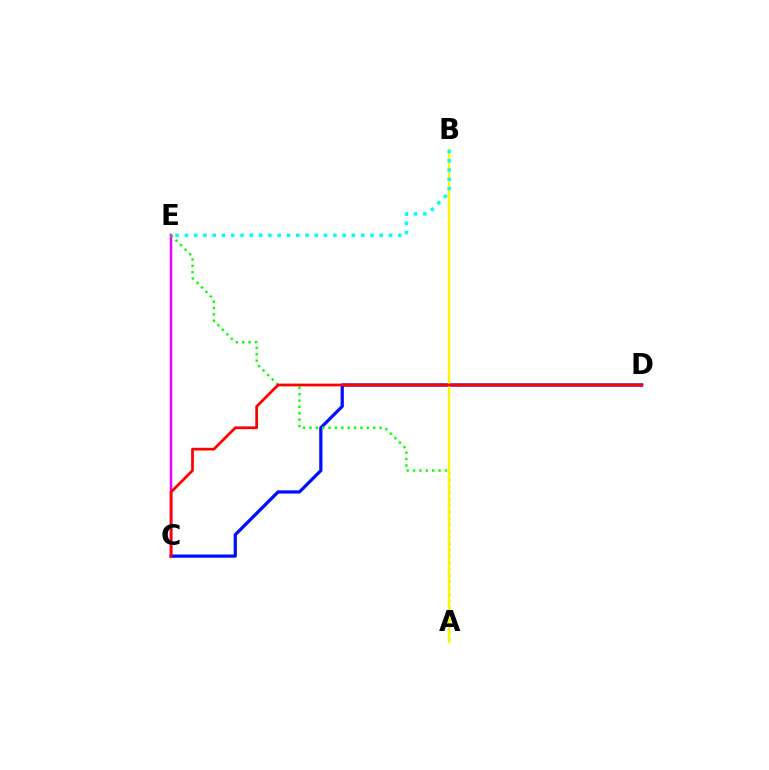{('C', 'E'): [{'color': '#ee00ff', 'line_style': 'solid', 'thickness': 1.8}], ('C', 'D'): [{'color': '#0010ff', 'line_style': 'solid', 'thickness': 2.34}, {'color': '#ff0000', 'line_style': 'solid', 'thickness': 1.98}], ('A', 'E'): [{'color': '#08ff00', 'line_style': 'dotted', 'thickness': 1.73}], ('A', 'B'): [{'color': '#fcf500', 'line_style': 'solid', 'thickness': 1.74}], ('B', 'E'): [{'color': '#00fff6', 'line_style': 'dotted', 'thickness': 2.52}]}